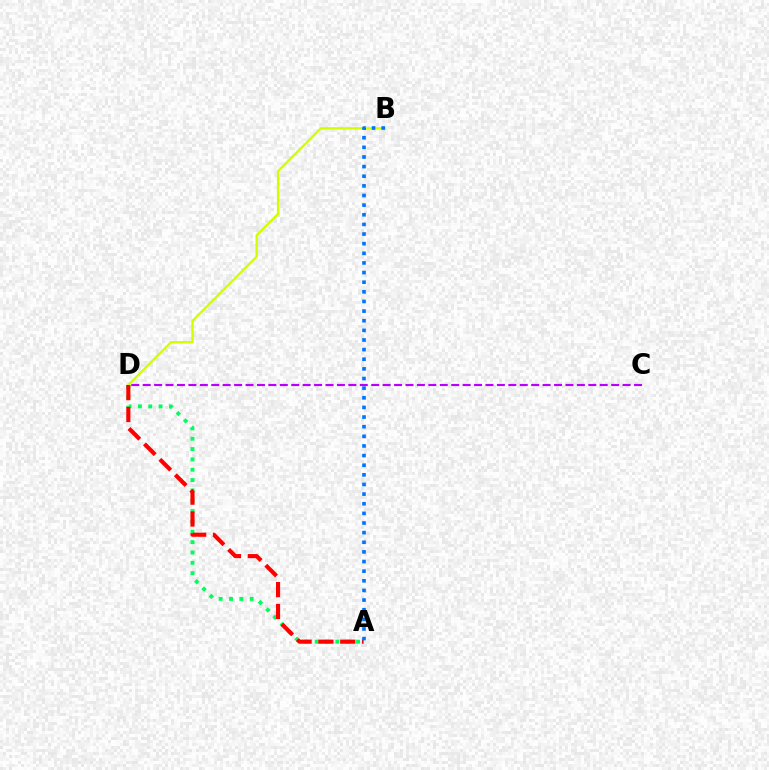{('C', 'D'): [{'color': '#b900ff', 'line_style': 'dashed', 'thickness': 1.55}], ('B', 'D'): [{'color': '#d1ff00', 'line_style': 'solid', 'thickness': 1.71}], ('A', 'D'): [{'color': '#00ff5c', 'line_style': 'dotted', 'thickness': 2.81}, {'color': '#ff0000', 'line_style': 'dashed', 'thickness': 2.97}], ('A', 'B'): [{'color': '#0074ff', 'line_style': 'dotted', 'thickness': 2.62}]}